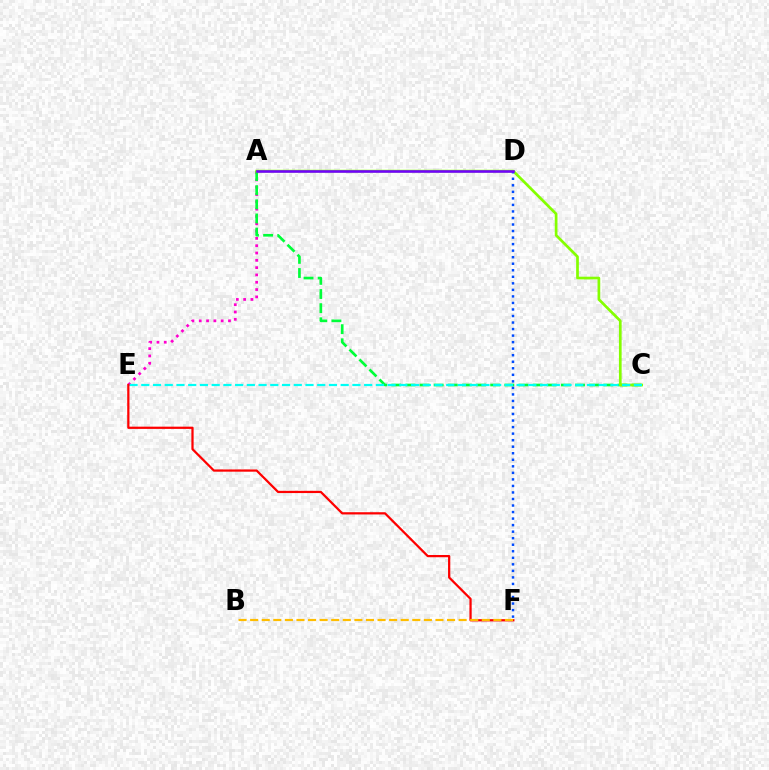{('A', 'E'): [{'color': '#ff00cf', 'line_style': 'dotted', 'thickness': 1.99}], ('A', 'C'): [{'color': '#00ff39', 'line_style': 'dashed', 'thickness': 1.92}, {'color': '#84ff00', 'line_style': 'solid', 'thickness': 1.95}], ('D', 'F'): [{'color': '#004bff', 'line_style': 'dotted', 'thickness': 1.78}], ('C', 'E'): [{'color': '#00fff6', 'line_style': 'dashed', 'thickness': 1.59}], ('E', 'F'): [{'color': '#ff0000', 'line_style': 'solid', 'thickness': 1.61}], ('B', 'F'): [{'color': '#ffbd00', 'line_style': 'dashed', 'thickness': 1.57}], ('A', 'D'): [{'color': '#7200ff', 'line_style': 'solid', 'thickness': 1.86}]}